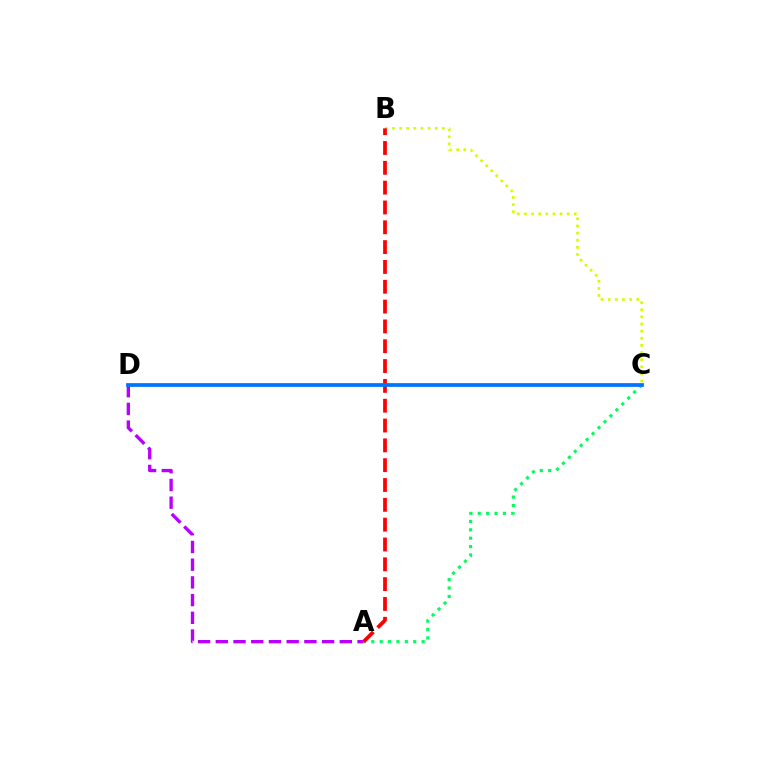{('B', 'C'): [{'color': '#d1ff00', 'line_style': 'dotted', 'thickness': 1.94}], ('A', 'C'): [{'color': '#00ff5c', 'line_style': 'dotted', 'thickness': 2.28}], ('A', 'B'): [{'color': '#ff0000', 'line_style': 'dashed', 'thickness': 2.69}], ('A', 'D'): [{'color': '#b900ff', 'line_style': 'dashed', 'thickness': 2.41}], ('C', 'D'): [{'color': '#0074ff', 'line_style': 'solid', 'thickness': 2.7}]}